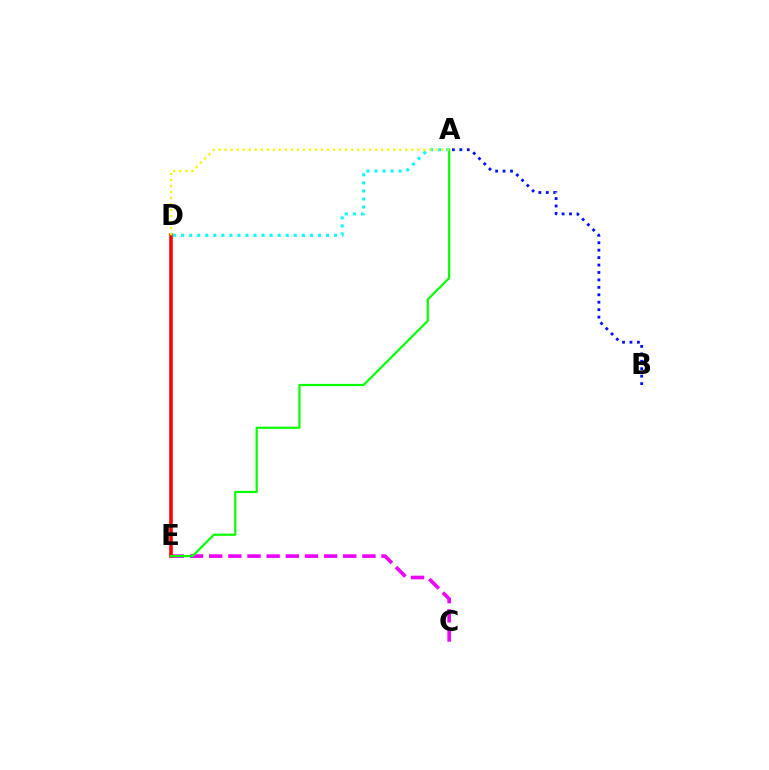{('C', 'E'): [{'color': '#ee00ff', 'line_style': 'dashed', 'thickness': 2.6}], ('D', 'E'): [{'color': '#ff0000', 'line_style': 'solid', 'thickness': 2.58}], ('A', 'E'): [{'color': '#08ff00', 'line_style': 'solid', 'thickness': 1.58}], ('A', 'D'): [{'color': '#00fff6', 'line_style': 'dotted', 'thickness': 2.19}, {'color': '#fcf500', 'line_style': 'dotted', 'thickness': 1.64}], ('A', 'B'): [{'color': '#0010ff', 'line_style': 'dotted', 'thickness': 2.02}]}